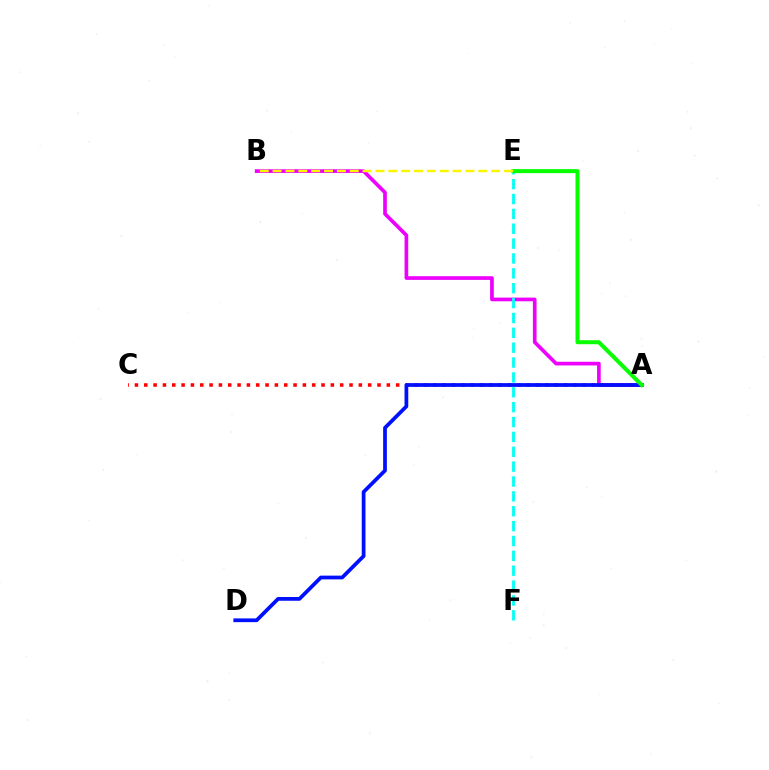{('A', 'B'): [{'color': '#ee00ff', 'line_style': 'solid', 'thickness': 2.64}], ('A', 'C'): [{'color': '#ff0000', 'line_style': 'dotted', 'thickness': 2.53}], ('A', 'D'): [{'color': '#0010ff', 'line_style': 'solid', 'thickness': 2.7}], ('E', 'F'): [{'color': '#00fff6', 'line_style': 'dashed', 'thickness': 2.02}], ('A', 'E'): [{'color': '#08ff00', 'line_style': 'solid', 'thickness': 2.88}], ('B', 'E'): [{'color': '#fcf500', 'line_style': 'dashed', 'thickness': 1.75}]}